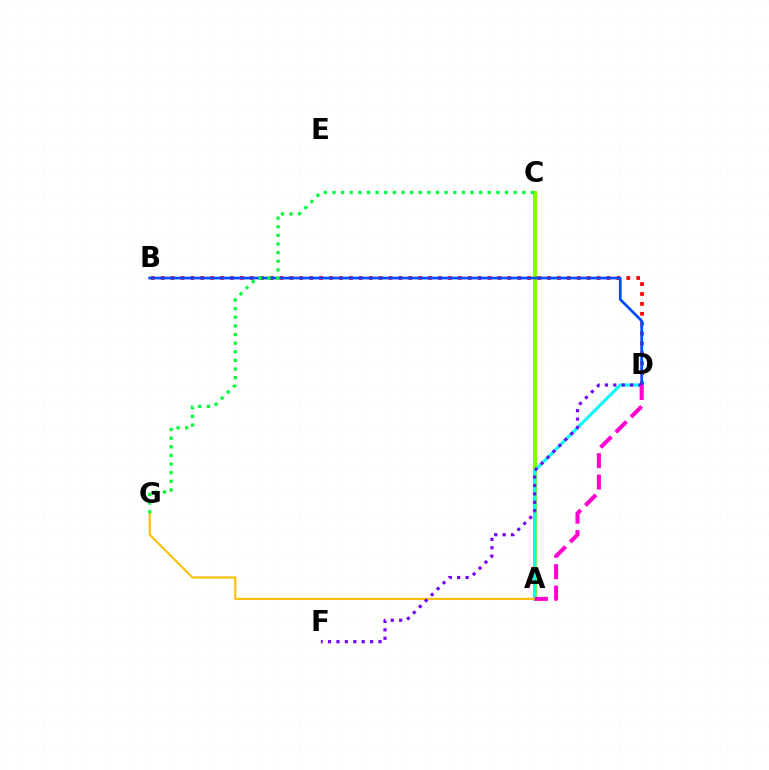{('A', 'C'): [{'color': '#84ff00', 'line_style': 'solid', 'thickness': 2.92}], ('A', 'D'): [{'color': '#00fff6', 'line_style': 'solid', 'thickness': 2.27}, {'color': '#ff00cf', 'line_style': 'dashed', 'thickness': 2.92}], ('A', 'G'): [{'color': '#ffbd00', 'line_style': 'solid', 'thickness': 1.53}], ('B', 'D'): [{'color': '#ff0000', 'line_style': 'dotted', 'thickness': 2.69}, {'color': '#004bff', 'line_style': 'solid', 'thickness': 1.97}], ('D', 'F'): [{'color': '#7200ff', 'line_style': 'dotted', 'thickness': 2.29}], ('C', 'G'): [{'color': '#00ff39', 'line_style': 'dotted', 'thickness': 2.34}]}